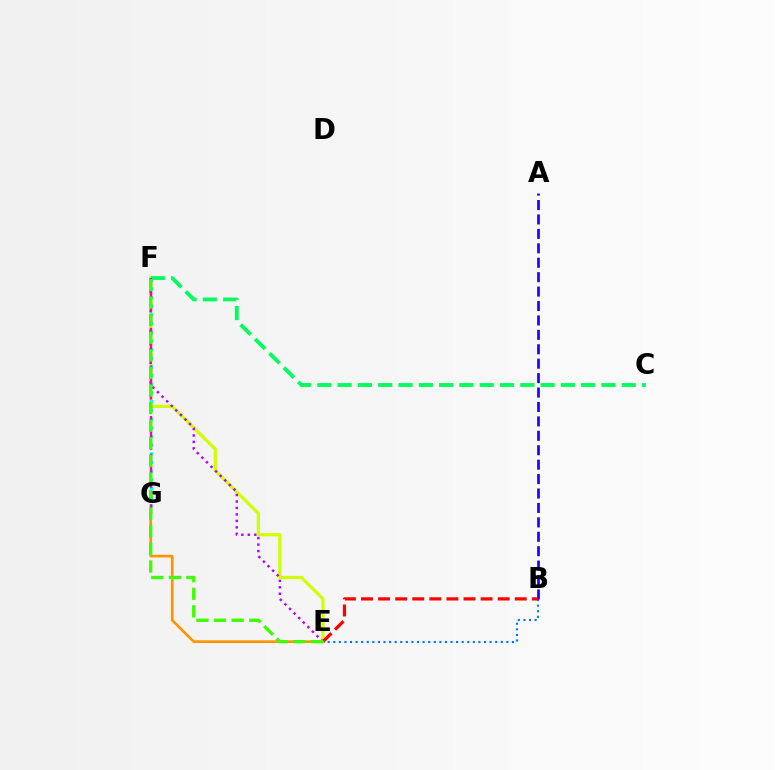{('E', 'F'): [{'color': '#d1ff00', 'line_style': 'solid', 'thickness': 2.32}, {'color': '#b900ff', 'line_style': 'dotted', 'thickness': 1.76}, {'color': '#3dff00', 'line_style': 'dashed', 'thickness': 2.39}], ('B', 'E'): [{'color': '#0074ff', 'line_style': 'dotted', 'thickness': 1.52}, {'color': '#ff0000', 'line_style': 'dashed', 'thickness': 2.32}], ('E', 'G'): [{'color': '#ff9400', 'line_style': 'solid', 'thickness': 1.93}], ('C', 'F'): [{'color': '#00ff5c', 'line_style': 'dashed', 'thickness': 2.76}], ('A', 'B'): [{'color': '#2500ff', 'line_style': 'dashed', 'thickness': 1.96}], ('F', 'G'): [{'color': '#00fff6', 'line_style': 'dotted', 'thickness': 2.36}, {'color': '#ff00ac', 'line_style': 'dashed', 'thickness': 1.71}]}